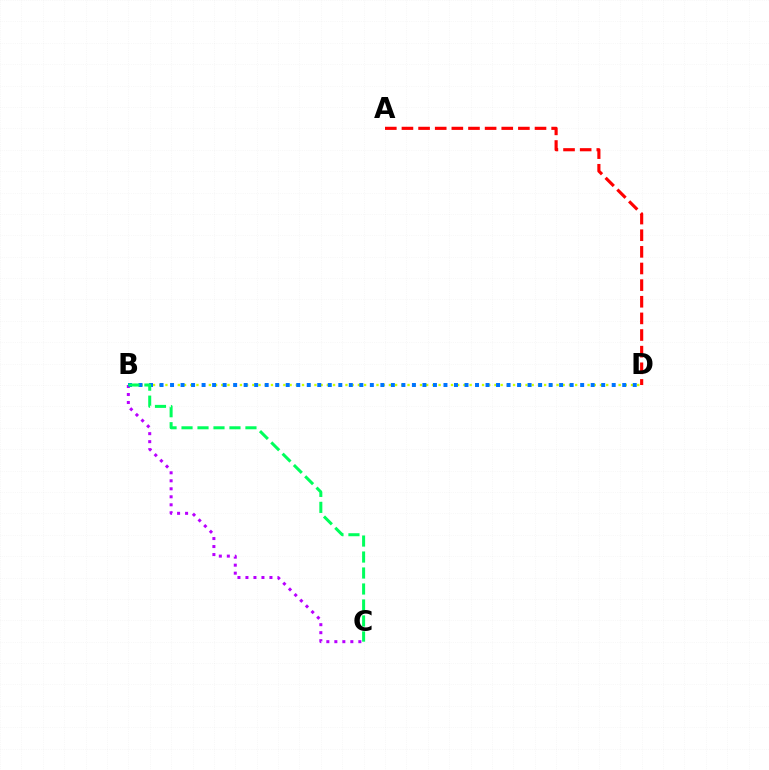{('B', 'C'): [{'color': '#b900ff', 'line_style': 'dotted', 'thickness': 2.17}, {'color': '#00ff5c', 'line_style': 'dashed', 'thickness': 2.17}], ('B', 'D'): [{'color': '#d1ff00', 'line_style': 'dotted', 'thickness': 1.69}, {'color': '#0074ff', 'line_style': 'dotted', 'thickness': 2.86}], ('A', 'D'): [{'color': '#ff0000', 'line_style': 'dashed', 'thickness': 2.26}]}